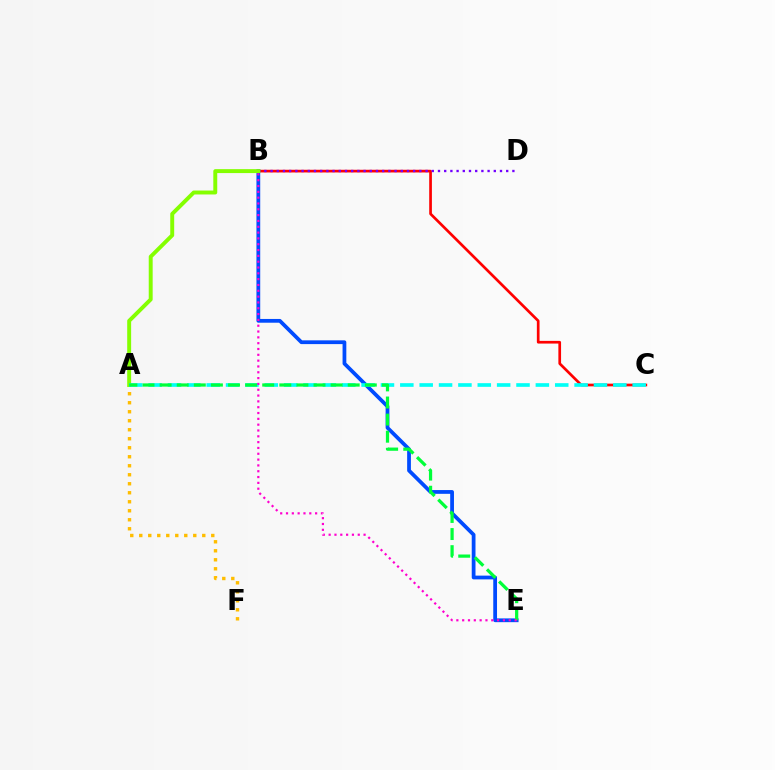{('B', 'C'): [{'color': '#ff0000', 'line_style': 'solid', 'thickness': 1.94}], ('B', 'D'): [{'color': '#7200ff', 'line_style': 'dotted', 'thickness': 1.68}], ('B', 'E'): [{'color': '#004bff', 'line_style': 'solid', 'thickness': 2.71}, {'color': '#ff00cf', 'line_style': 'dotted', 'thickness': 1.58}], ('A', 'F'): [{'color': '#ffbd00', 'line_style': 'dotted', 'thickness': 2.45}], ('A', 'B'): [{'color': '#84ff00', 'line_style': 'solid', 'thickness': 2.83}], ('A', 'C'): [{'color': '#00fff6', 'line_style': 'dashed', 'thickness': 2.63}], ('A', 'E'): [{'color': '#00ff39', 'line_style': 'dashed', 'thickness': 2.32}]}